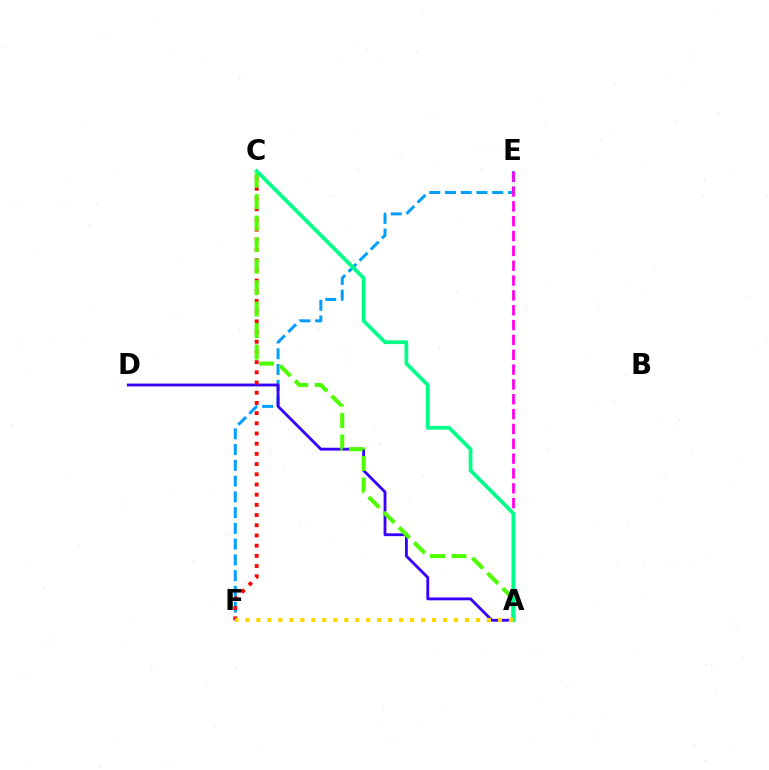{('E', 'F'): [{'color': '#009eff', 'line_style': 'dashed', 'thickness': 2.14}], ('A', 'D'): [{'color': '#3700ff', 'line_style': 'solid', 'thickness': 2.04}], ('C', 'F'): [{'color': '#ff0000', 'line_style': 'dotted', 'thickness': 2.77}], ('A', 'E'): [{'color': '#ff00ed', 'line_style': 'dashed', 'thickness': 2.02}], ('A', 'C'): [{'color': '#4fff00', 'line_style': 'dashed', 'thickness': 2.92}, {'color': '#00ff86', 'line_style': 'solid', 'thickness': 2.69}], ('A', 'F'): [{'color': '#ffd500', 'line_style': 'dotted', 'thickness': 2.98}]}